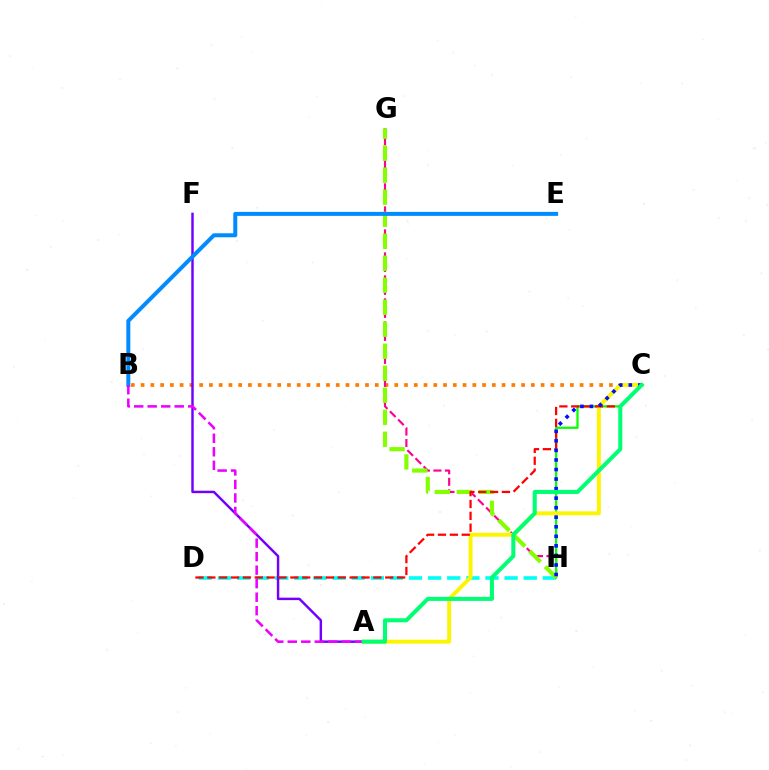{('B', 'C'): [{'color': '#ff7c00', 'line_style': 'dotted', 'thickness': 2.65}], ('G', 'H'): [{'color': '#ff0094', 'line_style': 'dashed', 'thickness': 1.56}, {'color': '#84ff00', 'line_style': 'dashed', 'thickness': 2.99}], ('D', 'H'): [{'color': '#00fff6', 'line_style': 'dashed', 'thickness': 2.6}], ('C', 'H'): [{'color': '#08ff00', 'line_style': 'solid', 'thickness': 1.61}, {'color': '#0010ff', 'line_style': 'dotted', 'thickness': 2.59}], ('A', 'C'): [{'color': '#fcf500', 'line_style': 'solid', 'thickness': 2.81}, {'color': '#00ff74', 'line_style': 'solid', 'thickness': 2.91}], ('A', 'F'): [{'color': '#7200ff', 'line_style': 'solid', 'thickness': 1.77}], ('B', 'E'): [{'color': '#008cff', 'line_style': 'solid', 'thickness': 2.87}], ('C', 'D'): [{'color': '#ff0000', 'line_style': 'dashed', 'thickness': 1.61}], ('A', 'B'): [{'color': '#ee00ff', 'line_style': 'dashed', 'thickness': 1.84}]}